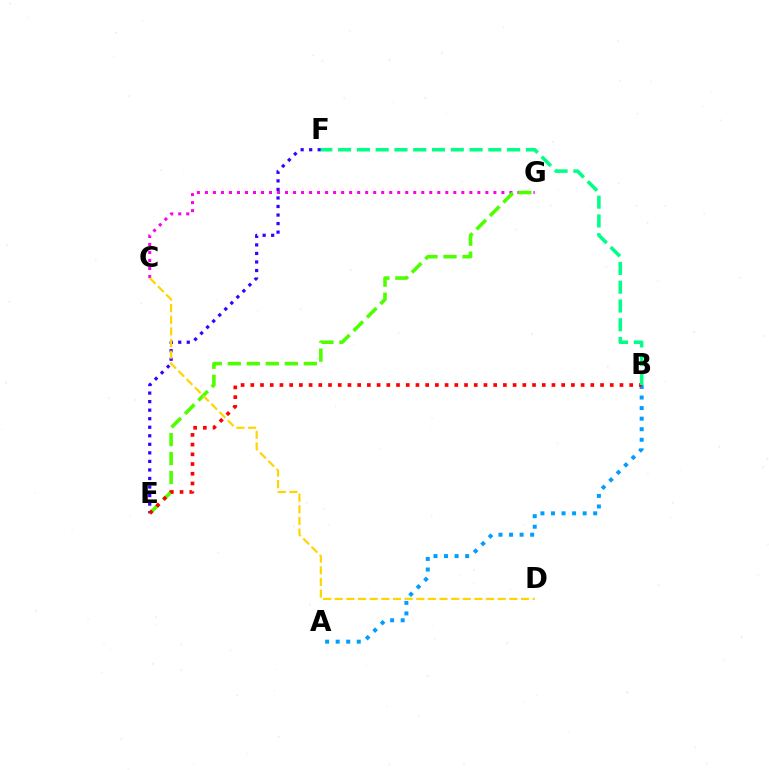{('E', 'F'): [{'color': '#3700ff', 'line_style': 'dotted', 'thickness': 2.32}], ('A', 'B'): [{'color': '#009eff', 'line_style': 'dotted', 'thickness': 2.87}], ('C', 'G'): [{'color': '#ff00ed', 'line_style': 'dotted', 'thickness': 2.18}], ('E', 'G'): [{'color': '#4fff00', 'line_style': 'dashed', 'thickness': 2.58}], ('B', 'E'): [{'color': '#ff0000', 'line_style': 'dotted', 'thickness': 2.64}], ('C', 'D'): [{'color': '#ffd500', 'line_style': 'dashed', 'thickness': 1.58}], ('B', 'F'): [{'color': '#00ff86', 'line_style': 'dashed', 'thickness': 2.55}]}